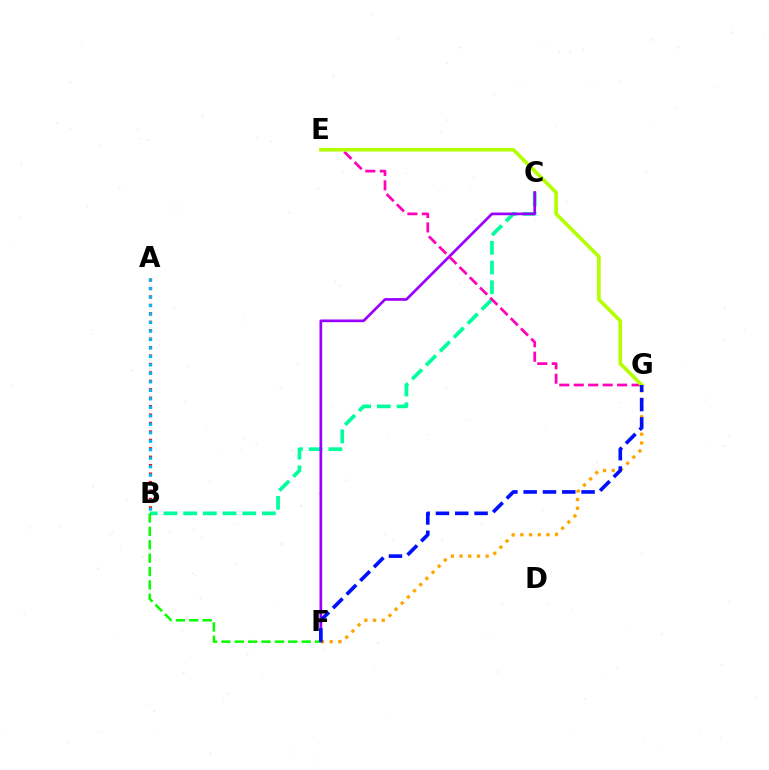{('B', 'C'): [{'color': '#00ff9d', 'line_style': 'dashed', 'thickness': 2.67}], ('A', 'B'): [{'color': '#ff0000', 'line_style': 'dotted', 'thickness': 2.29}, {'color': '#00b5ff', 'line_style': 'dotted', 'thickness': 2.3}], ('F', 'G'): [{'color': '#ffa500', 'line_style': 'dotted', 'thickness': 2.36}, {'color': '#0010ff', 'line_style': 'dashed', 'thickness': 2.62}], ('C', 'F'): [{'color': '#9b00ff', 'line_style': 'solid', 'thickness': 1.94}], ('E', 'G'): [{'color': '#ff00bd', 'line_style': 'dashed', 'thickness': 1.97}, {'color': '#b3ff00', 'line_style': 'solid', 'thickness': 2.61}], ('B', 'F'): [{'color': '#08ff00', 'line_style': 'dashed', 'thickness': 1.82}]}